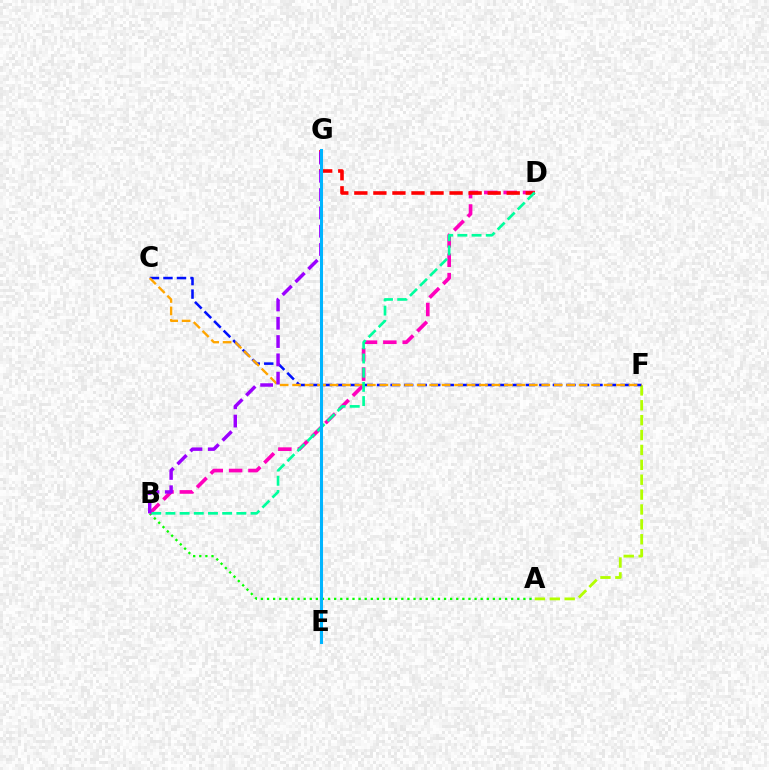{('A', 'F'): [{'color': '#b3ff00', 'line_style': 'dashed', 'thickness': 2.02}], ('C', 'F'): [{'color': '#0010ff', 'line_style': 'dashed', 'thickness': 1.84}, {'color': '#ffa500', 'line_style': 'dashed', 'thickness': 1.69}], ('A', 'B'): [{'color': '#08ff00', 'line_style': 'dotted', 'thickness': 1.66}], ('B', 'D'): [{'color': '#ff00bd', 'line_style': 'dashed', 'thickness': 2.63}, {'color': '#00ff9d', 'line_style': 'dashed', 'thickness': 1.93}], ('D', 'G'): [{'color': '#ff0000', 'line_style': 'dashed', 'thickness': 2.59}], ('B', 'G'): [{'color': '#9b00ff', 'line_style': 'dashed', 'thickness': 2.49}], ('E', 'G'): [{'color': '#00b5ff', 'line_style': 'solid', 'thickness': 2.19}]}